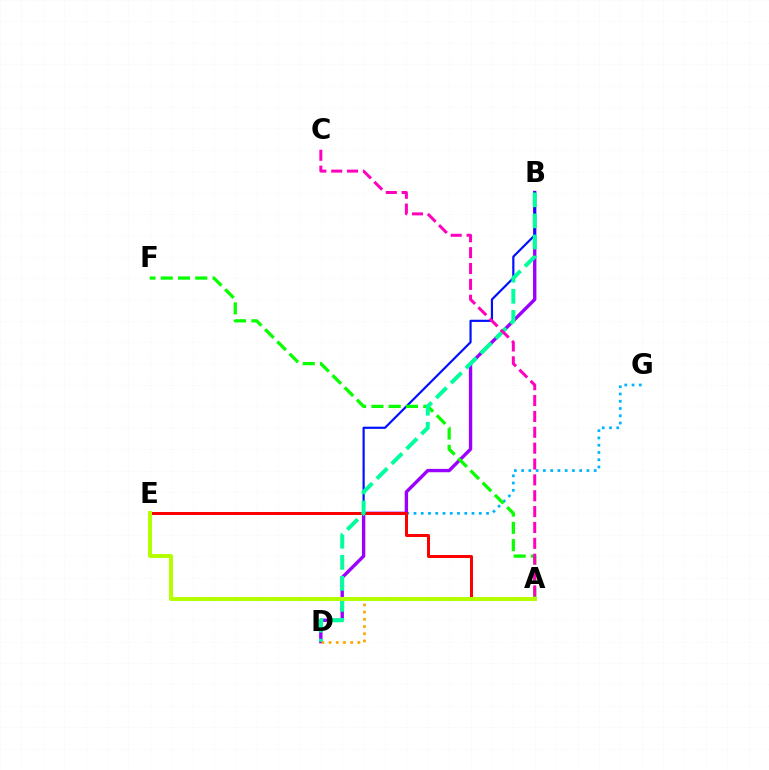{('E', 'G'): [{'color': '#00b5ff', 'line_style': 'dotted', 'thickness': 1.97}], ('B', 'D'): [{'color': '#9b00ff', 'line_style': 'solid', 'thickness': 2.43}, {'color': '#00ff9d', 'line_style': 'dashed', 'thickness': 2.86}], ('A', 'D'): [{'color': '#ffa500', 'line_style': 'dotted', 'thickness': 1.96}], ('B', 'E'): [{'color': '#0010ff', 'line_style': 'solid', 'thickness': 1.57}], ('A', 'F'): [{'color': '#08ff00', 'line_style': 'dashed', 'thickness': 2.35}], ('A', 'E'): [{'color': '#ff0000', 'line_style': 'solid', 'thickness': 2.15}, {'color': '#b3ff00', 'line_style': 'solid', 'thickness': 2.87}], ('A', 'C'): [{'color': '#ff00bd', 'line_style': 'dashed', 'thickness': 2.15}]}